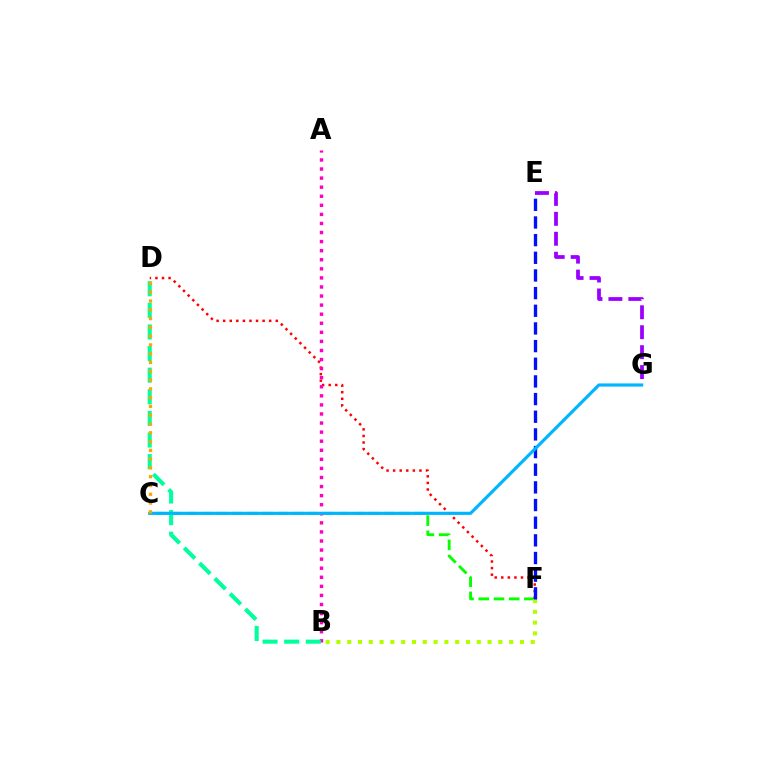{('C', 'F'): [{'color': '#08ff00', 'line_style': 'dashed', 'thickness': 2.07}], ('B', 'F'): [{'color': '#b3ff00', 'line_style': 'dotted', 'thickness': 2.93}], ('D', 'F'): [{'color': '#ff0000', 'line_style': 'dotted', 'thickness': 1.79}], ('A', 'B'): [{'color': '#ff00bd', 'line_style': 'dotted', 'thickness': 2.46}], ('E', 'F'): [{'color': '#0010ff', 'line_style': 'dashed', 'thickness': 2.4}], ('E', 'G'): [{'color': '#9b00ff', 'line_style': 'dashed', 'thickness': 2.71}], ('B', 'D'): [{'color': '#00ff9d', 'line_style': 'dashed', 'thickness': 2.94}], ('C', 'G'): [{'color': '#00b5ff', 'line_style': 'solid', 'thickness': 2.27}], ('C', 'D'): [{'color': '#ffa500', 'line_style': 'dotted', 'thickness': 2.39}]}